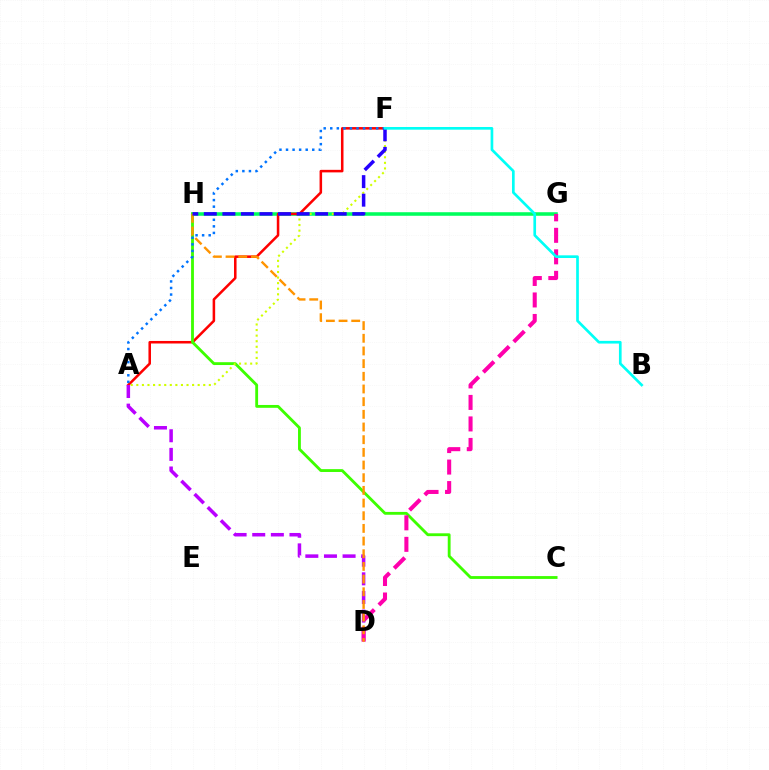{('G', 'H'): [{'color': '#00ff5c', 'line_style': 'solid', 'thickness': 2.56}], ('A', 'F'): [{'color': '#ff0000', 'line_style': 'solid', 'thickness': 1.83}, {'color': '#d1ff00', 'line_style': 'dotted', 'thickness': 1.52}, {'color': '#0074ff', 'line_style': 'dotted', 'thickness': 1.78}], ('A', 'D'): [{'color': '#b900ff', 'line_style': 'dashed', 'thickness': 2.53}], ('C', 'H'): [{'color': '#3dff00', 'line_style': 'solid', 'thickness': 2.04}], ('D', 'G'): [{'color': '#ff00ac', 'line_style': 'dashed', 'thickness': 2.92}], ('D', 'H'): [{'color': '#ff9400', 'line_style': 'dashed', 'thickness': 1.72}], ('F', 'H'): [{'color': '#2500ff', 'line_style': 'dashed', 'thickness': 2.52}], ('B', 'F'): [{'color': '#00fff6', 'line_style': 'solid', 'thickness': 1.93}]}